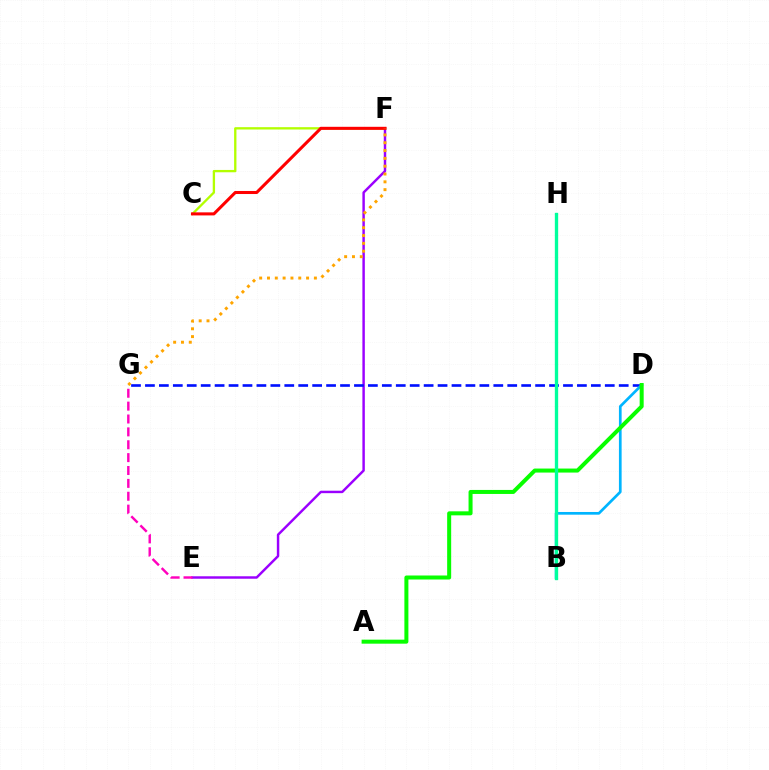{('E', 'F'): [{'color': '#9b00ff', 'line_style': 'solid', 'thickness': 1.76}], ('C', 'F'): [{'color': '#b3ff00', 'line_style': 'solid', 'thickness': 1.68}, {'color': '#ff0000', 'line_style': 'solid', 'thickness': 2.2}], ('D', 'G'): [{'color': '#0010ff', 'line_style': 'dashed', 'thickness': 1.89}], ('F', 'G'): [{'color': '#ffa500', 'line_style': 'dotted', 'thickness': 2.12}], ('B', 'D'): [{'color': '#00b5ff', 'line_style': 'solid', 'thickness': 1.94}], ('A', 'D'): [{'color': '#08ff00', 'line_style': 'solid', 'thickness': 2.89}], ('E', 'G'): [{'color': '#ff00bd', 'line_style': 'dashed', 'thickness': 1.75}], ('B', 'H'): [{'color': '#00ff9d', 'line_style': 'solid', 'thickness': 2.39}]}